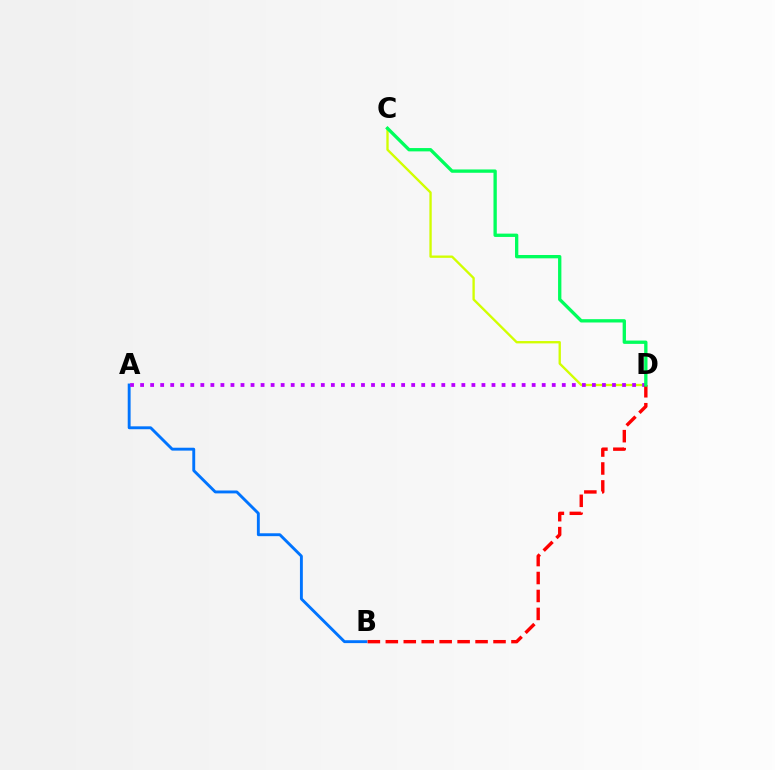{('C', 'D'): [{'color': '#d1ff00', 'line_style': 'solid', 'thickness': 1.69}, {'color': '#00ff5c', 'line_style': 'solid', 'thickness': 2.39}], ('A', 'B'): [{'color': '#0074ff', 'line_style': 'solid', 'thickness': 2.08}], ('A', 'D'): [{'color': '#b900ff', 'line_style': 'dotted', 'thickness': 2.73}], ('B', 'D'): [{'color': '#ff0000', 'line_style': 'dashed', 'thickness': 2.44}]}